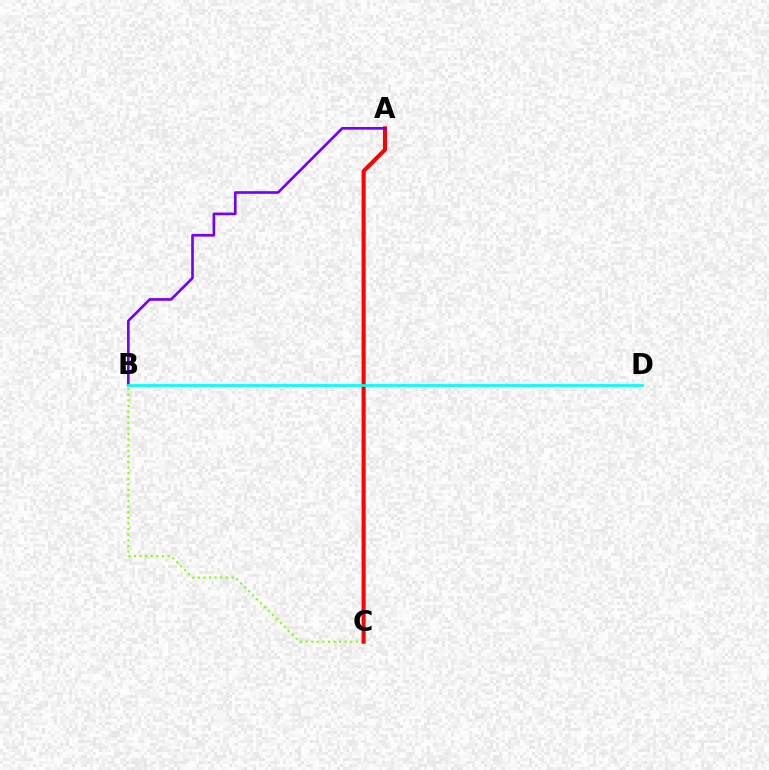{('B', 'C'): [{'color': '#84ff00', 'line_style': 'dotted', 'thickness': 1.52}], ('A', 'C'): [{'color': '#ff0000', 'line_style': 'solid', 'thickness': 2.93}], ('A', 'B'): [{'color': '#7200ff', 'line_style': 'solid', 'thickness': 1.91}], ('B', 'D'): [{'color': '#00fff6', 'line_style': 'solid', 'thickness': 1.95}]}